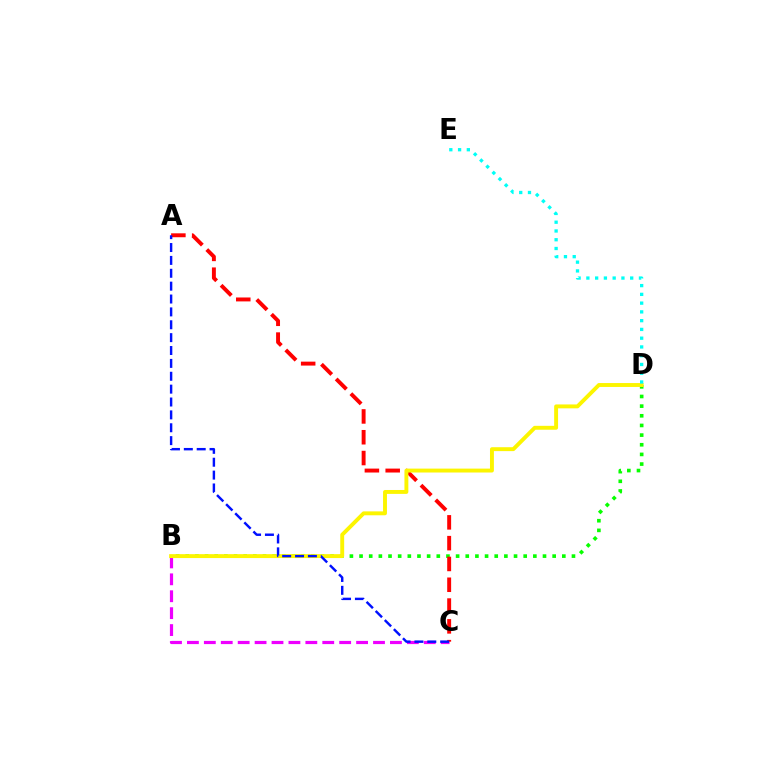{('B', 'C'): [{'color': '#ee00ff', 'line_style': 'dashed', 'thickness': 2.3}], ('B', 'D'): [{'color': '#08ff00', 'line_style': 'dotted', 'thickness': 2.62}, {'color': '#fcf500', 'line_style': 'solid', 'thickness': 2.81}], ('A', 'C'): [{'color': '#ff0000', 'line_style': 'dashed', 'thickness': 2.83}, {'color': '#0010ff', 'line_style': 'dashed', 'thickness': 1.75}], ('D', 'E'): [{'color': '#00fff6', 'line_style': 'dotted', 'thickness': 2.38}]}